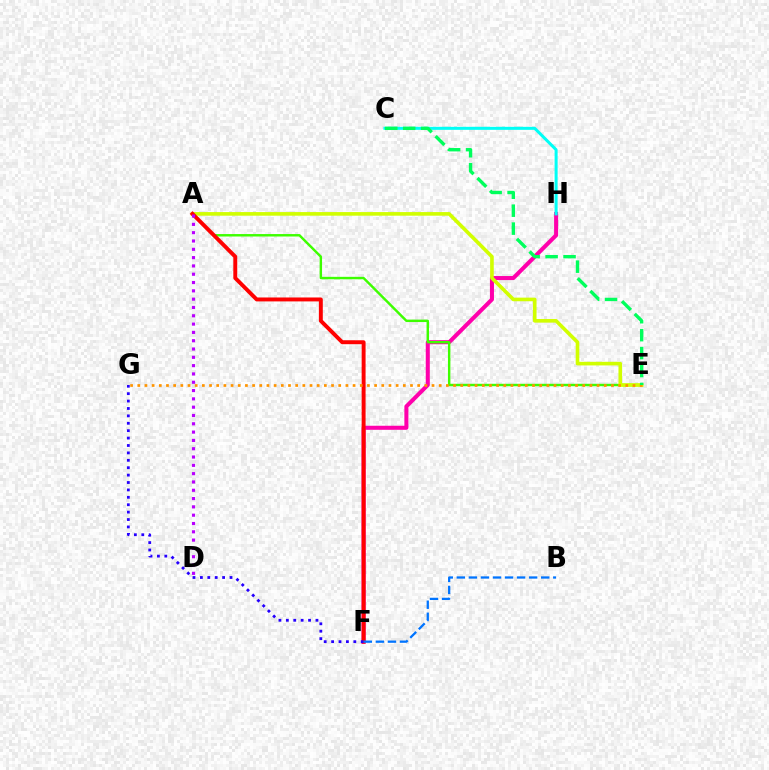{('F', 'H'): [{'color': '#ff00ac', 'line_style': 'solid', 'thickness': 2.91}], ('A', 'E'): [{'color': '#3dff00', 'line_style': 'solid', 'thickness': 1.75}, {'color': '#d1ff00', 'line_style': 'solid', 'thickness': 2.61}], ('C', 'H'): [{'color': '#00fff6', 'line_style': 'solid', 'thickness': 2.17}], ('A', 'F'): [{'color': '#ff0000', 'line_style': 'solid', 'thickness': 2.83}], ('A', 'D'): [{'color': '#b900ff', 'line_style': 'dotted', 'thickness': 2.26}], ('E', 'G'): [{'color': '#ff9400', 'line_style': 'dotted', 'thickness': 1.95}], ('C', 'E'): [{'color': '#00ff5c', 'line_style': 'dashed', 'thickness': 2.44}], ('F', 'G'): [{'color': '#2500ff', 'line_style': 'dotted', 'thickness': 2.01}], ('B', 'F'): [{'color': '#0074ff', 'line_style': 'dashed', 'thickness': 1.64}]}